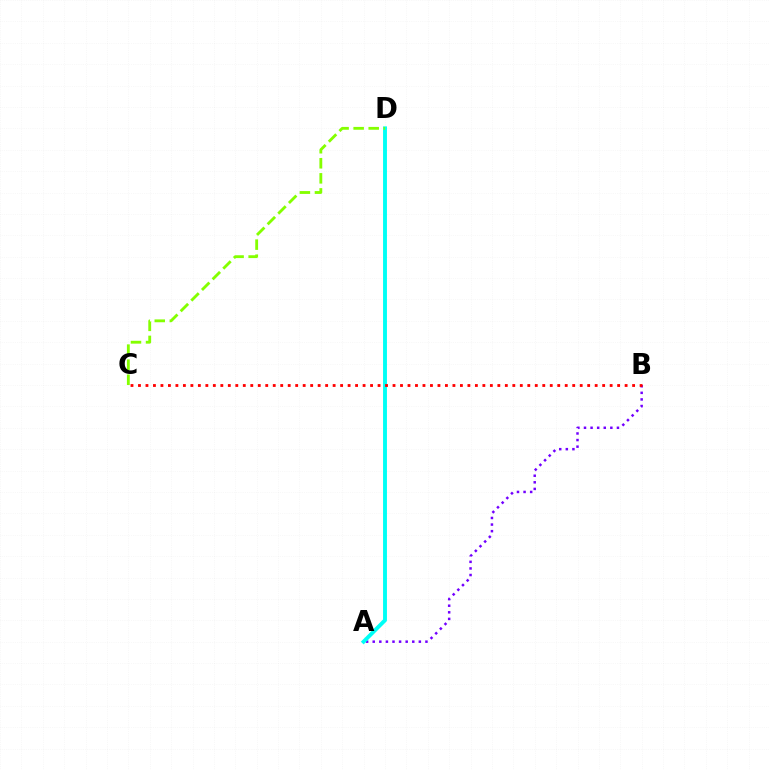{('A', 'B'): [{'color': '#7200ff', 'line_style': 'dotted', 'thickness': 1.79}], ('A', 'D'): [{'color': '#00fff6', 'line_style': 'solid', 'thickness': 2.8}], ('C', 'D'): [{'color': '#84ff00', 'line_style': 'dashed', 'thickness': 2.05}], ('B', 'C'): [{'color': '#ff0000', 'line_style': 'dotted', 'thickness': 2.03}]}